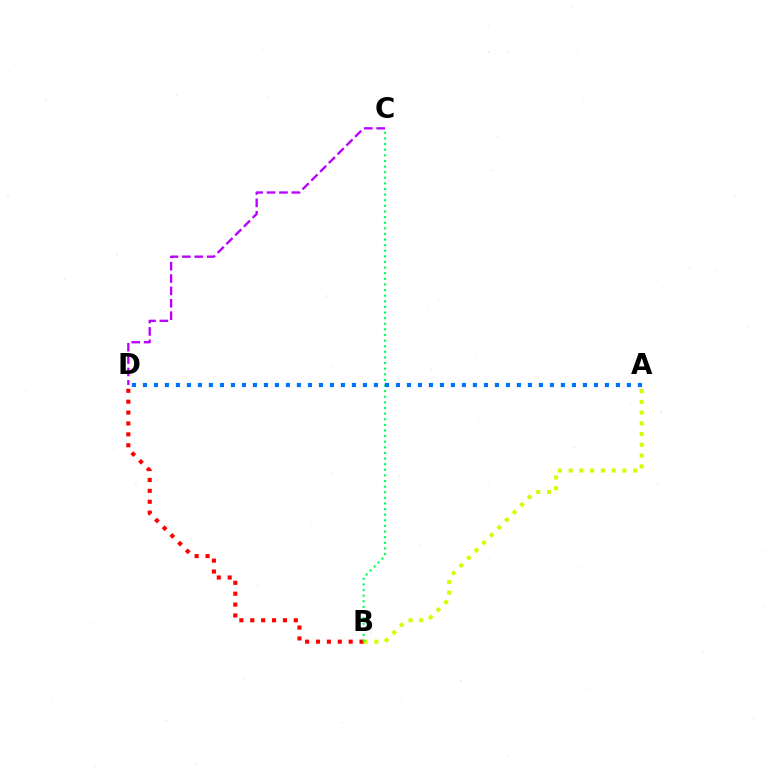{('A', 'B'): [{'color': '#d1ff00', 'line_style': 'dotted', 'thickness': 2.92}], ('C', 'D'): [{'color': '#b900ff', 'line_style': 'dashed', 'thickness': 1.68}], ('B', 'D'): [{'color': '#ff0000', 'line_style': 'dotted', 'thickness': 2.96}], ('B', 'C'): [{'color': '#00ff5c', 'line_style': 'dotted', 'thickness': 1.53}], ('A', 'D'): [{'color': '#0074ff', 'line_style': 'dotted', 'thickness': 2.99}]}